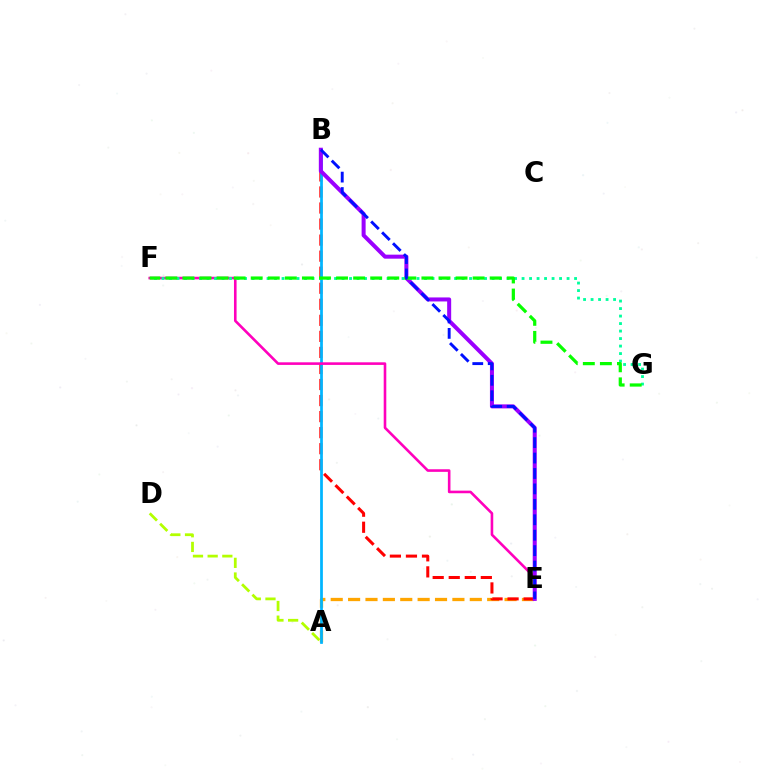{('A', 'E'): [{'color': '#ffa500', 'line_style': 'dashed', 'thickness': 2.36}], ('B', 'E'): [{'color': '#ff0000', 'line_style': 'dashed', 'thickness': 2.18}, {'color': '#9b00ff', 'line_style': 'solid', 'thickness': 2.89}, {'color': '#0010ff', 'line_style': 'dashed', 'thickness': 2.1}], ('A', 'B'): [{'color': '#00b5ff', 'line_style': 'solid', 'thickness': 1.98}], ('E', 'F'): [{'color': '#ff00bd', 'line_style': 'solid', 'thickness': 1.87}], ('A', 'D'): [{'color': '#b3ff00', 'line_style': 'dashed', 'thickness': 1.99}], ('F', 'G'): [{'color': '#00ff9d', 'line_style': 'dotted', 'thickness': 2.04}, {'color': '#08ff00', 'line_style': 'dashed', 'thickness': 2.32}]}